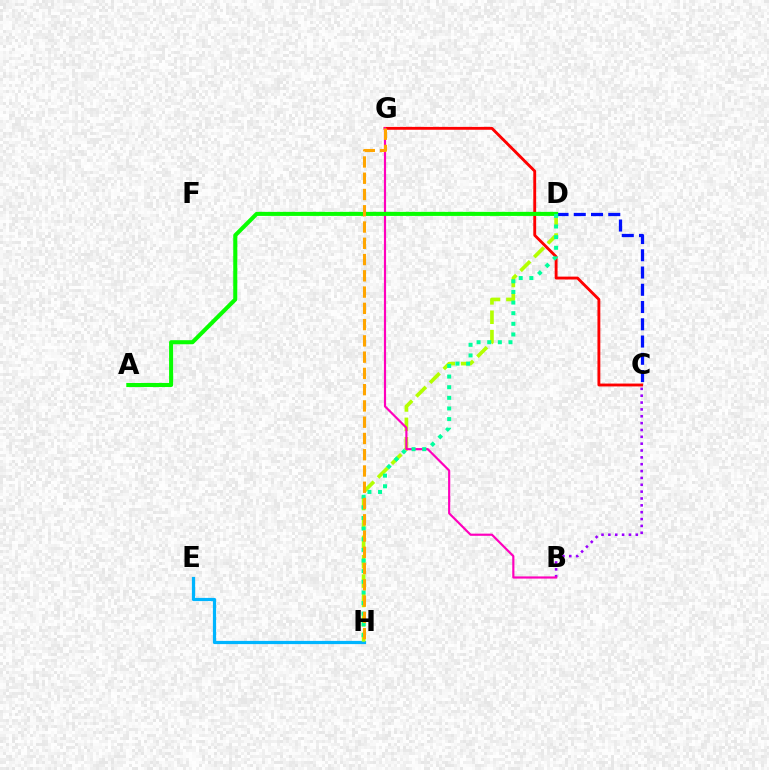{('B', 'C'): [{'color': '#9b00ff', 'line_style': 'dotted', 'thickness': 1.86}], ('C', 'D'): [{'color': '#0010ff', 'line_style': 'dashed', 'thickness': 2.34}], ('E', 'H'): [{'color': '#00b5ff', 'line_style': 'solid', 'thickness': 2.31}], ('D', 'H'): [{'color': '#b3ff00', 'line_style': 'dashed', 'thickness': 2.63}, {'color': '#00ff9d', 'line_style': 'dotted', 'thickness': 2.89}], ('C', 'G'): [{'color': '#ff0000', 'line_style': 'solid', 'thickness': 2.07}], ('B', 'G'): [{'color': '#ff00bd', 'line_style': 'solid', 'thickness': 1.56}], ('A', 'D'): [{'color': '#08ff00', 'line_style': 'solid', 'thickness': 2.92}], ('G', 'H'): [{'color': '#ffa500', 'line_style': 'dashed', 'thickness': 2.21}]}